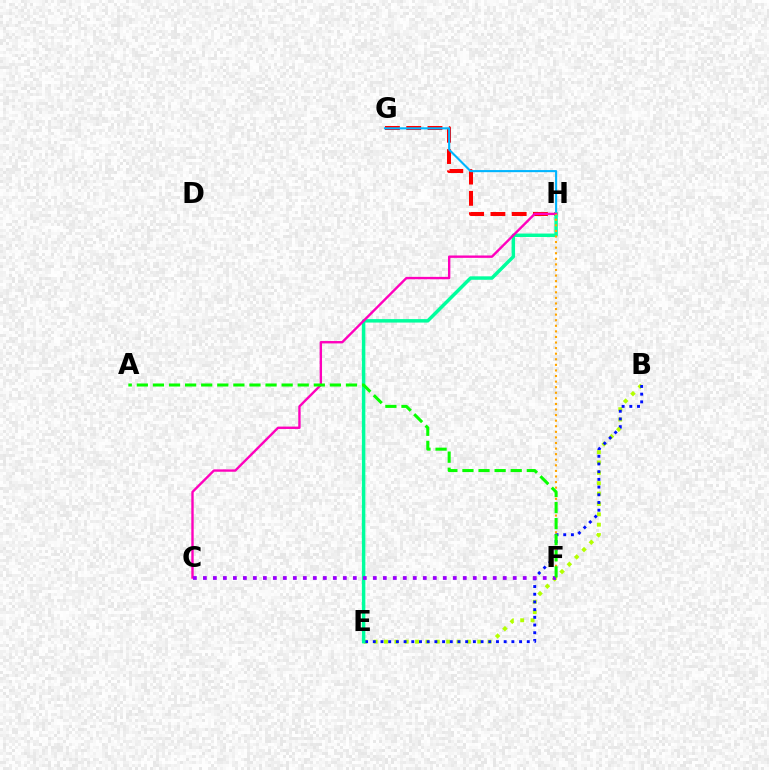{('B', 'E'): [{'color': '#b3ff00', 'line_style': 'dotted', 'thickness': 2.82}, {'color': '#0010ff', 'line_style': 'dotted', 'thickness': 2.09}], ('G', 'H'): [{'color': '#ff0000', 'line_style': 'dashed', 'thickness': 2.89}, {'color': '#00b5ff', 'line_style': 'solid', 'thickness': 1.52}], ('E', 'H'): [{'color': '#00ff9d', 'line_style': 'solid', 'thickness': 2.49}], ('C', 'H'): [{'color': '#ff00bd', 'line_style': 'solid', 'thickness': 1.71}], ('F', 'H'): [{'color': '#ffa500', 'line_style': 'dotted', 'thickness': 1.52}], ('C', 'F'): [{'color': '#9b00ff', 'line_style': 'dotted', 'thickness': 2.72}], ('A', 'F'): [{'color': '#08ff00', 'line_style': 'dashed', 'thickness': 2.19}]}